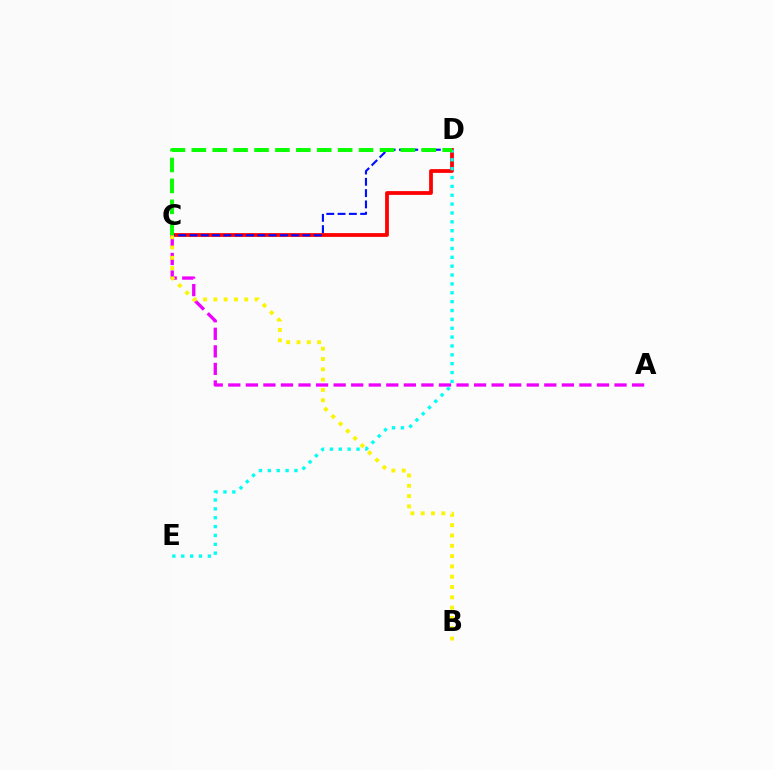{('C', 'D'): [{'color': '#ff0000', 'line_style': 'solid', 'thickness': 2.72}, {'color': '#0010ff', 'line_style': 'dashed', 'thickness': 1.53}, {'color': '#08ff00', 'line_style': 'dashed', 'thickness': 2.84}], ('A', 'C'): [{'color': '#ee00ff', 'line_style': 'dashed', 'thickness': 2.38}], ('D', 'E'): [{'color': '#00fff6', 'line_style': 'dotted', 'thickness': 2.41}], ('B', 'C'): [{'color': '#fcf500', 'line_style': 'dotted', 'thickness': 2.8}]}